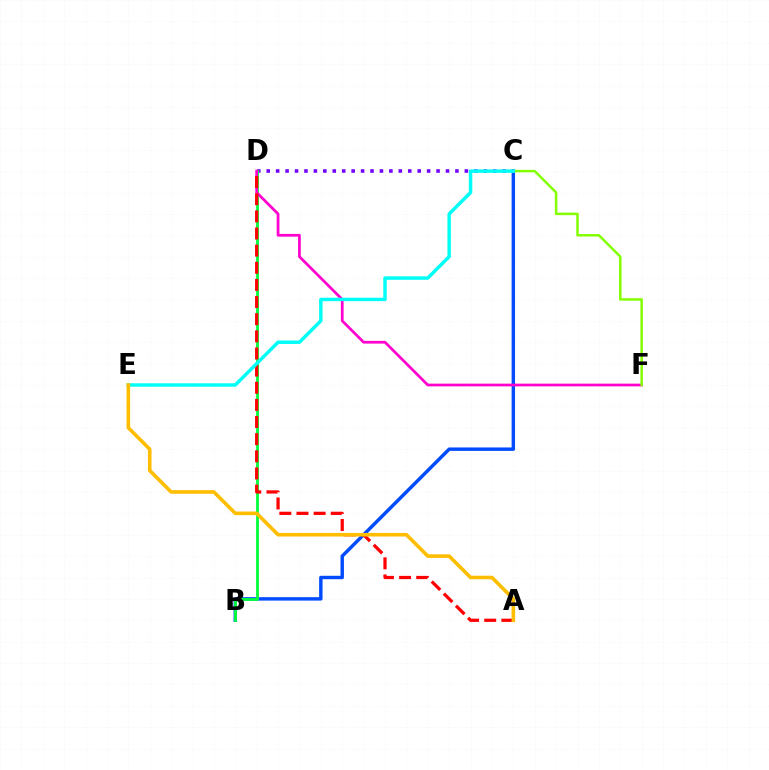{('B', 'C'): [{'color': '#004bff', 'line_style': 'solid', 'thickness': 2.47}], ('C', 'D'): [{'color': '#7200ff', 'line_style': 'dotted', 'thickness': 2.56}], ('B', 'D'): [{'color': '#00ff39', 'line_style': 'solid', 'thickness': 2.01}], ('D', 'F'): [{'color': '#ff00cf', 'line_style': 'solid', 'thickness': 1.97}], ('A', 'D'): [{'color': '#ff0000', 'line_style': 'dashed', 'thickness': 2.33}], ('C', 'F'): [{'color': '#84ff00', 'line_style': 'solid', 'thickness': 1.8}], ('C', 'E'): [{'color': '#00fff6', 'line_style': 'solid', 'thickness': 2.48}], ('A', 'E'): [{'color': '#ffbd00', 'line_style': 'solid', 'thickness': 2.59}]}